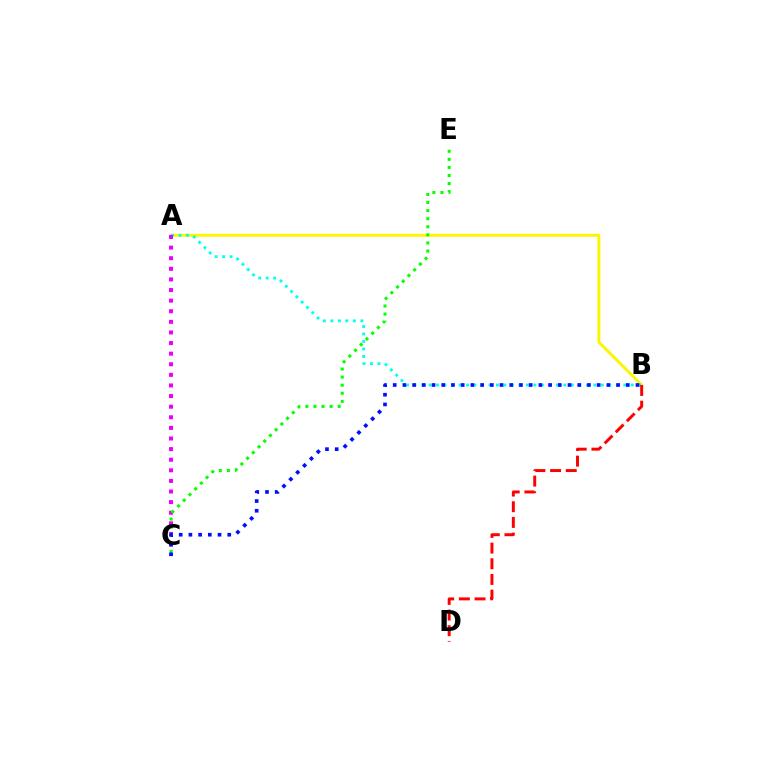{('A', 'B'): [{'color': '#fcf500', 'line_style': 'solid', 'thickness': 2.13}, {'color': '#00fff6', 'line_style': 'dotted', 'thickness': 2.04}], ('B', 'D'): [{'color': '#ff0000', 'line_style': 'dashed', 'thickness': 2.13}], ('A', 'C'): [{'color': '#ee00ff', 'line_style': 'dotted', 'thickness': 2.88}], ('C', 'E'): [{'color': '#08ff00', 'line_style': 'dotted', 'thickness': 2.19}], ('B', 'C'): [{'color': '#0010ff', 'line_style': 'dotted', 'thickness': 2.64}]}